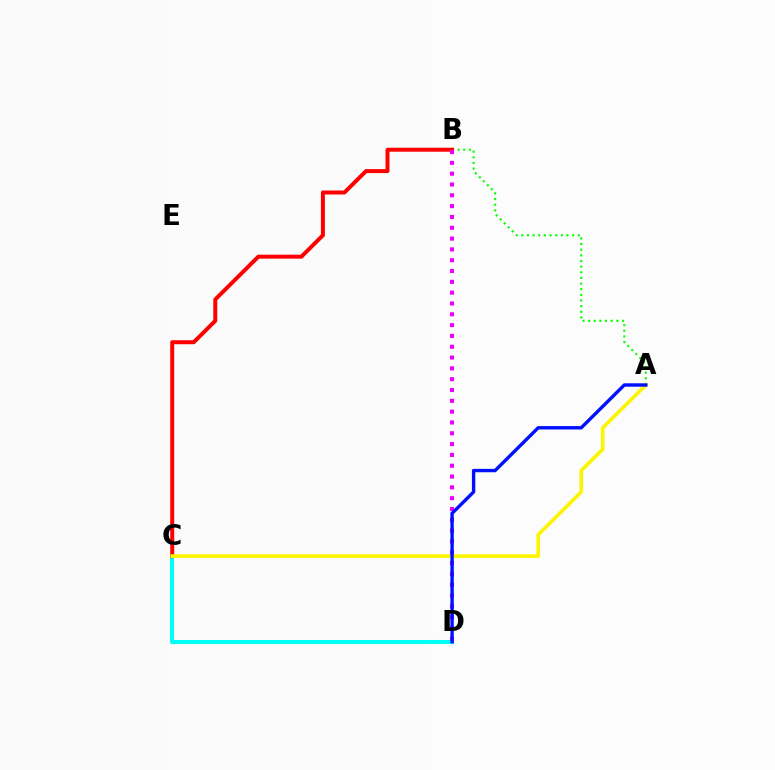{('A', 'B'): [{'color': '#08ff00', 'line_style': 'dotted', 'thickness': 1.53}], ('C', 'D'): [{'color': '#00fff6', 'line_style': 'solid', 'thickness': 2.91}], ('B', 'C'): [{'color': '#ff0000', 'line_style': 'solid', 'thickness': 2.87}], ('B', 'D'): [{'color': '#ee00ff', 'line_style': 'dotted', 'thickness': 2.94}], ('A', 'C'): [{'color': '#fcf500', 'line_style': 'solid', 'thickness': 2.63}], ('A', 'D'): [{'color': '#0010ff', 'line_style': 'solid', 'thickness': 2.43}]}